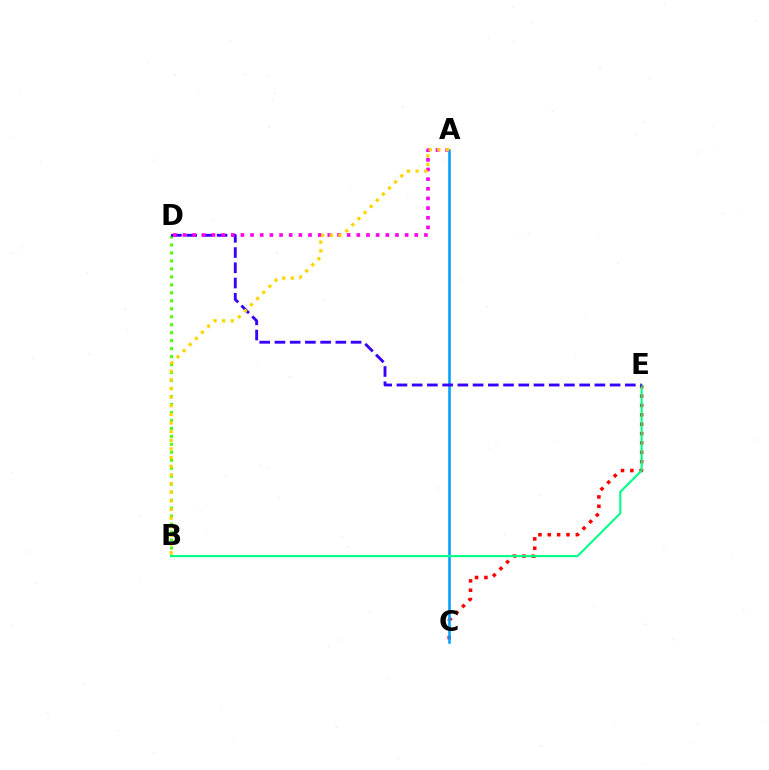{('B', 'D'): [{'color': '#4fff00', 'line_style': 'dotted', 'thickness': 2.17}], ('C', 'E'): [{'color': '#ff0000', 'line_style': 'dotted', 'thickness': 2.54}], ('A', 'C'): [{'color': '#009eff', 'line_style': 'solid', 'thickness': 1.84}], ('B', 'E'): [{'color': '#00ff86', 'line_style': 'solid', 'thickness': 1.53}], ('D', 'E'): [{'color': '#3700ff', 'line_style': 'dashed', 'thickness': 2.07}], ('A', 'D'): [{'color': '#ff00ed', 'line_style': 'dotted', 'thickness': 2.62}], ('A', 'B'): [{'color': '#ffd500', 'line_style': 'dotted', 'thickness': 2.35}]}